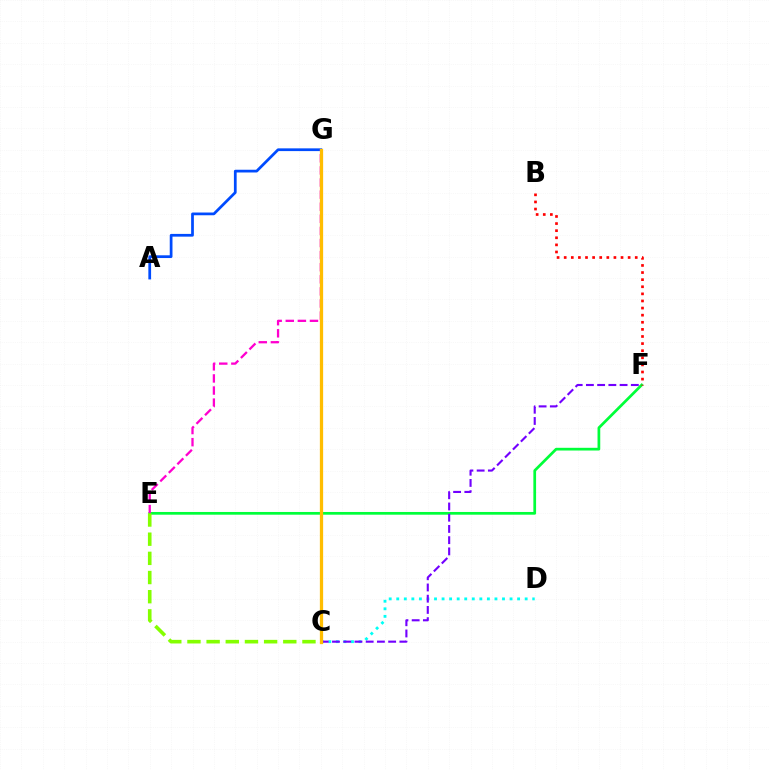{('E', 'F'): [{'color': '#00ff39', 'line_style': 'solid', 'thickness': 1.96}], ('C', 'D'): [{'color': '#00fff6', 'line_style': 'dotted', 'thickness': 2.05}], ('A', 'G'): [{'color': '#004bff', 'line_style': 'solid', 'thickness': 1.97}], ('E', 'G'): [{'color': '#ff00cf', 'line_style': 'dashed', 'thickness': 1.64}], ('B', 'F'): [{'color': '#ff0000', 'line_style': 'dotted', 'thickness': 1.93}], ('C', 'F'): [{'color': '#7200ff', 'line_style': 'dashed', 'thickness': 1.53}], ('C', 'G'): [{'color': '#ffbd00', 'line_style': 'solid', 'thickness': 2.35}], ('C', 'E'): [{'color': '#84ff00', 'line_style': 'dashed', 'thickness': 2.6}]}